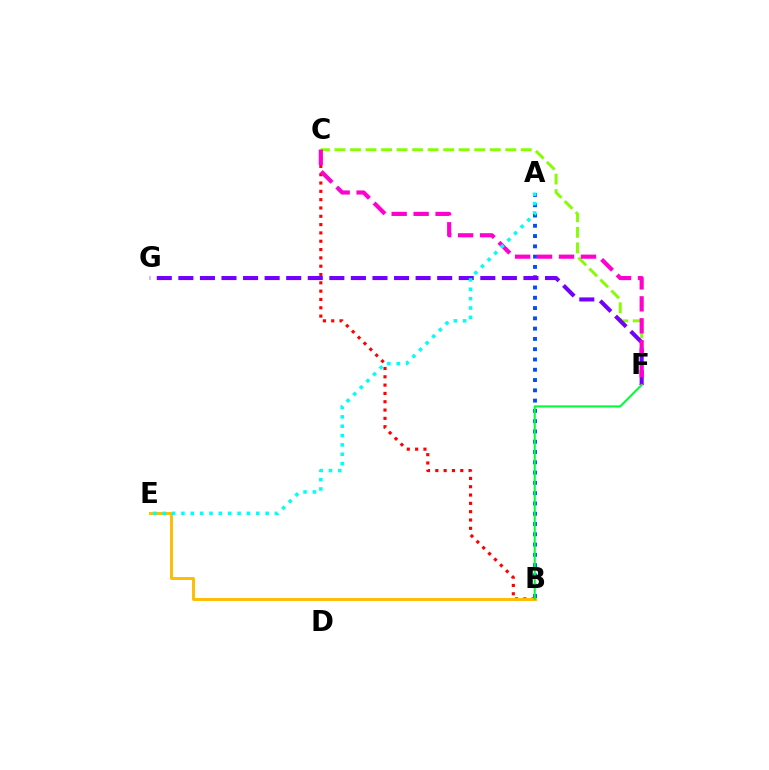{('C', 'F'): [{'color': '#84ff00', 'line_style': 'dashed', 'thickness': 2.11}, {'color': '#ff00cf', 'line_style': 'dashed', 'thickness': 2.98}], ('B', 'C'): [{'color': '#ff0000', 'line_style': 'dotted', 'thickness': 2.26}], ('A', 'B'): [{'color': '#004bff', 'line_style': 'dotted', 'thickness': 2.79}], ('F', 'G'): [{'color': '#7200ff', 'line_style': 'dashed', 'thickness': 2.93}], ('B', 'E'): [{'color': '#ffbd00', 'line_style': 'solid', 'thickness': 2.1}], ('B', 'F'): [{'color': '#00ff39', 'line_style': 'solid', 'thickness': 1.51}], ('A', 'E'): [{'color': '#00fff6', 'line_style': 'dotted', 'thickness': 2.54}]}